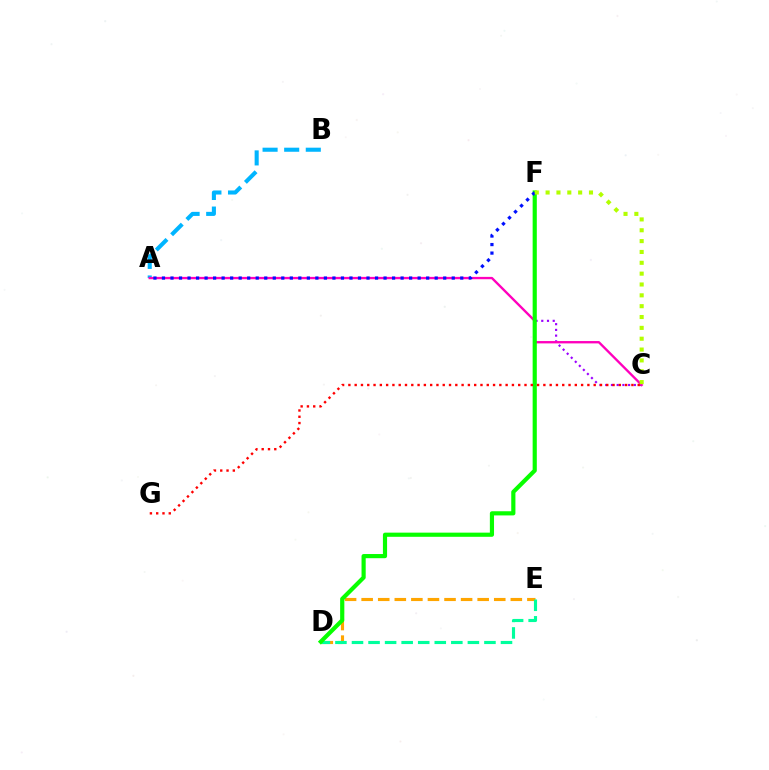{('D', 'E'): [{'color': '#ffa500', 'line_style': 'dashed', 'thickness': 2.25}, {'color': '#00ff9d', 'line_style': 'dashed', 'thickness': 2.25}], ('A', 'B'): [{'color': '#00b5ff', 'line_style': 'dashed', 'thickness': 2.93}], ('C', 'F'): [{'color': '#9b00ff', 'line_style': 'dotted', 'thickness': 1.56}, {'color': '#b3ff00', 'line_style': 'dotted', 'thickness': 2.95}], ('A', 'C'): [{'color': '#ff00bd', 'line_style': 'solid', 'thickness': 1.69}], ('D', 'F'): [{'color': '#08ff00', 'line_style': 'solid', 'thickness': 3.0}], ('A', 'F'): [{'color': '#0010ff', 'line_style': 'dotted', 'thickness': 2.32}], ('C', 'G'): [{'color': '#ff0000', 'line_style': 'dotted', 'thickness': 1.71}]}